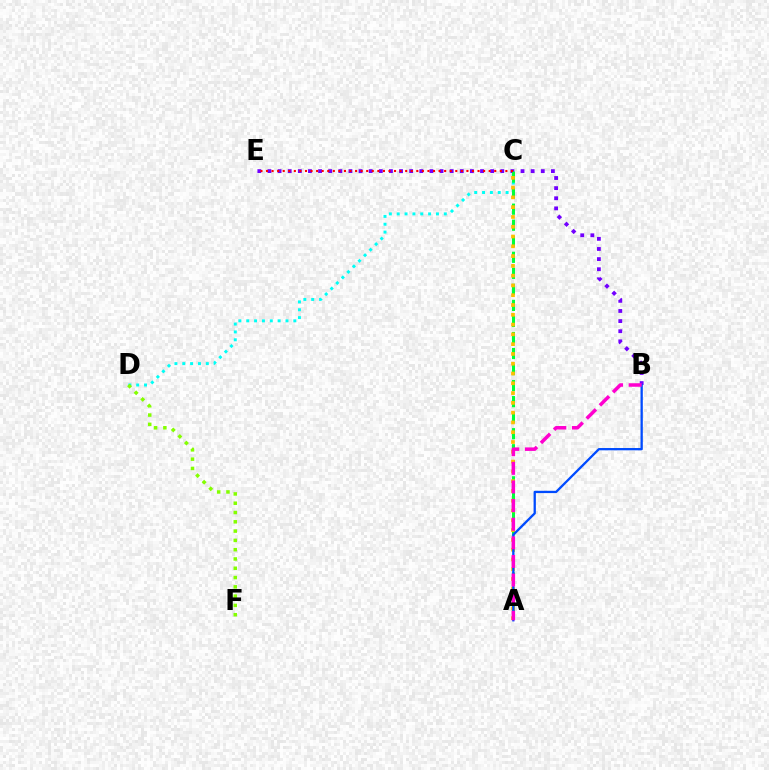{('C', 'D'): [{'color': '#00fff6', 'line_style': 'dotted', 'thickness': 2.13}], ('B', 'E'): [{'color': '#7200ff', 'line_style': 'dotted', 'thickness': 2.75}], ('D', 'F'): [{'color': '#84ff00', 'line_style': 'dotted', 'thickness': 2.52}], ('A', 'C'): [{'color': '#00ff39', 'line_style': 'dashed', 'thickness': 2.18}, {'color': '#ffbd00', 'line_style': 'dotted', 'thickness': 2.66}], ('C', 'E'): [{'color': '#ff0000', 'line_style': 'dotted', 'thickness': 1.51}], ('A', 'B'): [{'color': '#004bff', 'line_style': 'solid', 'thickness': 1.65}, {'color': '#ff00cf', 'line_style': 'dashed', 'thickness': 2.53}]}